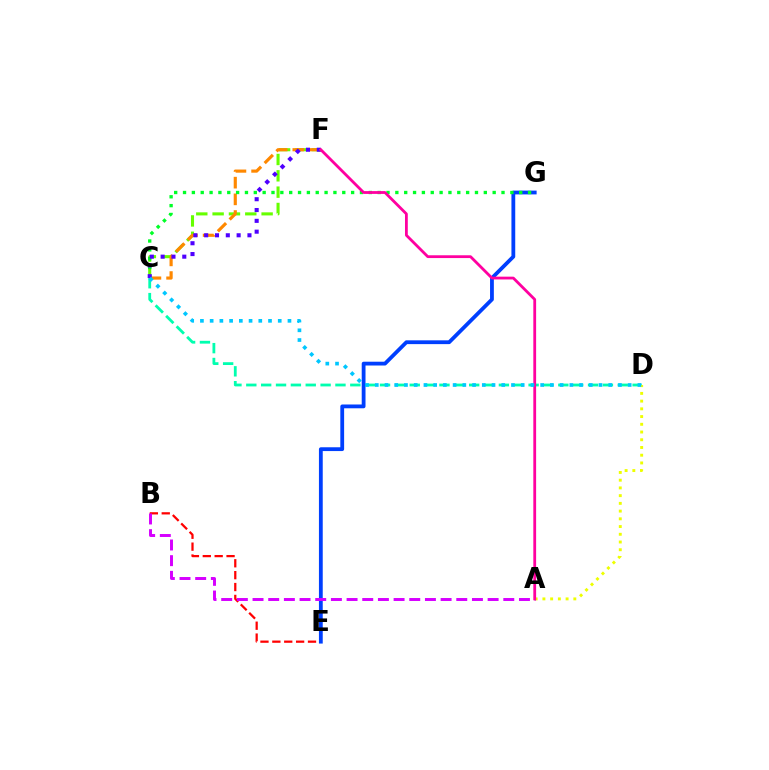{('C', 'F'): [{'color': '#66ff00', 'line_style': 'dashed', 'thickness': 2.22}, {'color': '#ff8800', 'line_style': 'dashed', 'thickness': 2.27}, {'color': '#4f00ff', 'line_style': 'dotted', 'thickness': 2.94}], ('B', 'E'): [{'color': '#ff0000', 'line_style': 'dashed', 'thickness': 1.61}], ('C', 'D'): [{'color': '#00ffaf', 'line_style': 'dashed', 'thickness': 2.02}, {'color': '#00c7ff', 'line_style': 'dotted', 'thickness': 2.64}], ('E', 'G'): [{'color': '#003fff', 'line_style': 'solid', 'thickness': 2.73}], ('A', 'D'): [{'color': '#eeff00', 'line_style': 'dotted', 'thickness': 2.1}], ('C', 'G'): [{'color': '#00ff27', 'line_style': 'dotted', 'thickness': 2.4}], ('A', 'B'): [{'color': '#d600ff', 'line_style': 'dashed', 'thickness': 2.13}], ('A', 'F'): [{'color': '#ff00a0', 'line_style': 'solid', 'thickness': 2.01}]}